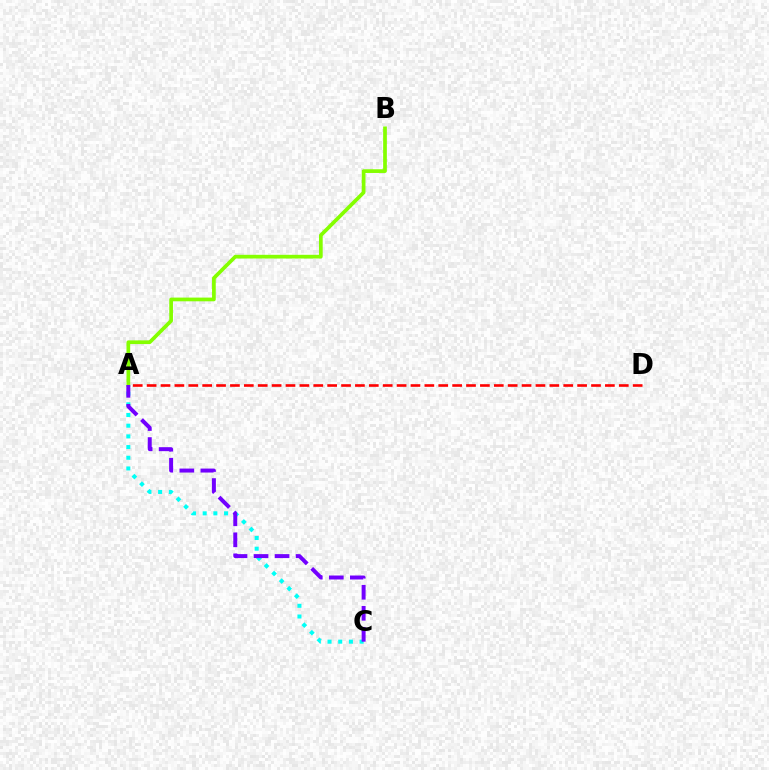{('A', 'D'): [{'color': '#ff0000', 'line_style': 'dashed', 'thickness': 1.89}], ('A', 'C'): [{'color': '#00fff6', 'line_style': 'dotted', 'thickness': 2.9}, {'color': '#7200ff', 'line_style': 'dashed', 'thickness': 2.86}], ('A', 'B'): [{'color': '#84ff00', 'line_style': 'solid', 'thickness': 2.67}]}